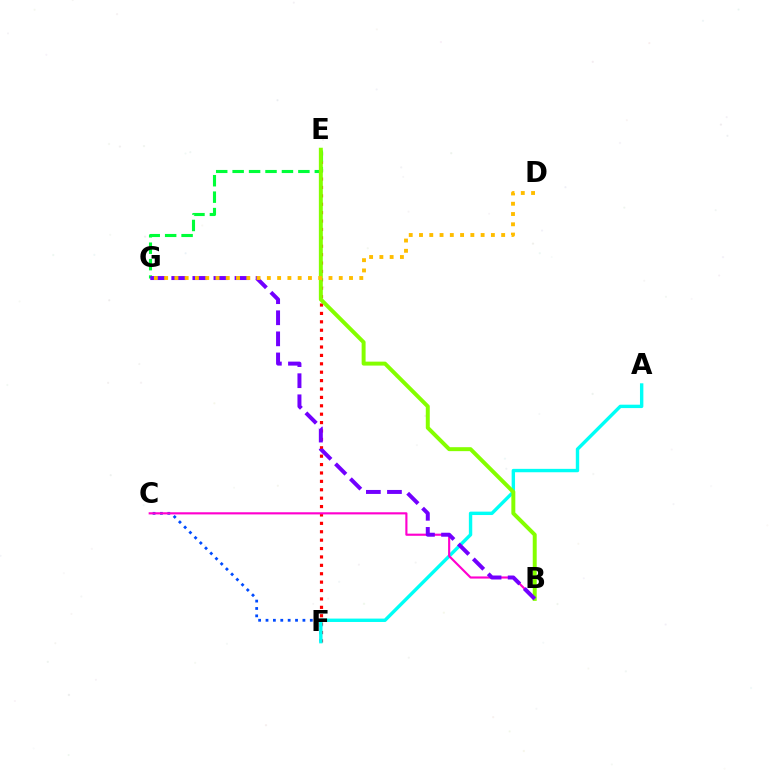{('E', 'F'): [{'color': '#ff0000', 'line_style': 'dotted', 'thickness': 2.28}], ('E', 'G'): [{'color': '#00ff39', 'line_style': 'dashed', 'thickness': 2.23}], ('C', 'F'): [{'color': '#004bff', 'line_style': 'dotted', 'thickness': 2.01}], ('A', 'F'): [{'color': '#00fff6', 'line_style': 'solid', 'thickness': 2.44}], ('B', 'C'): [{'color': '#ff00cf', 'line_style': 'solid', 'thickness': 1.54}], ('B', 'E'): [{'color': '#84ff00', 'line_style': 'solid', 'thickness': 2.85}], ('B', 'G'): [{'color': '#7200ff', 'line_style': 'dashed', 'thickness': 2.86}], ('D', 'G'): [{'color': '#ffbd00', 'line_style': 'dotted', 'thickness': 2.79}]}